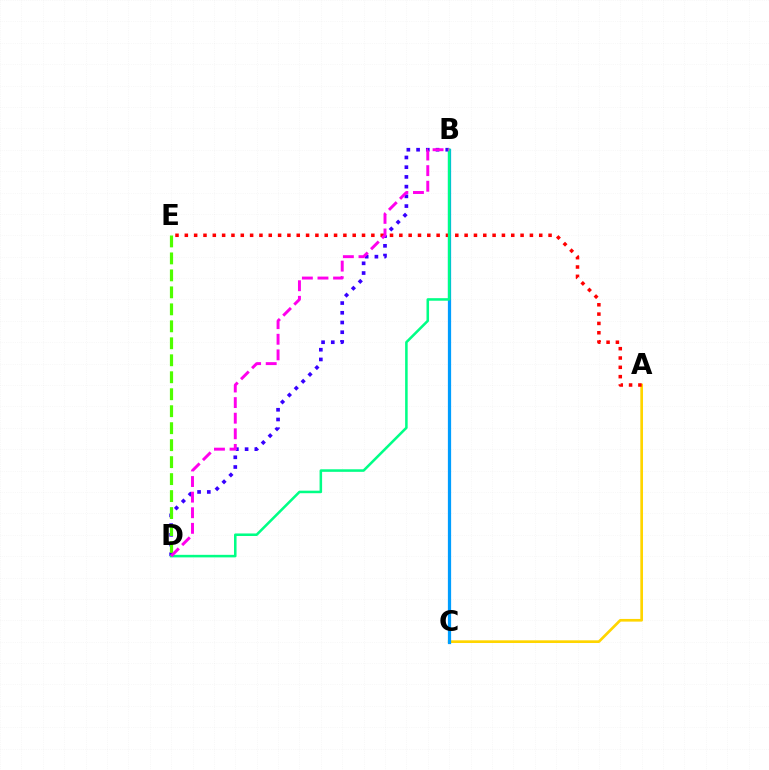{('A', 'C'): [{'color': '#ffd500', 'line_style': 'solid', 'thickness': 1.93}], ('B', 'D'): [{'color': '#3700ff', 'line_style': 'dotted', 'thickness': 2.64}, {'color': '#00ff86', 'line_style': 'solid', 'thickness': 1.83}, {'color': '#ff00ed', 'line_style': 'dashed', 'thickness': 2.12}], ('B', 'C'): [{'color': '#009eff', 'line_style': 'solid', 'thickness': 2.33}], ('D', 'E'): [{'color': '#4fff00', 'line_style': 'dashed', 'thickness': 2.31}], ('A', 'E'): [{'color': '#ff0000', 'line_style': 'dotted', 'thickness': 2.53}]}